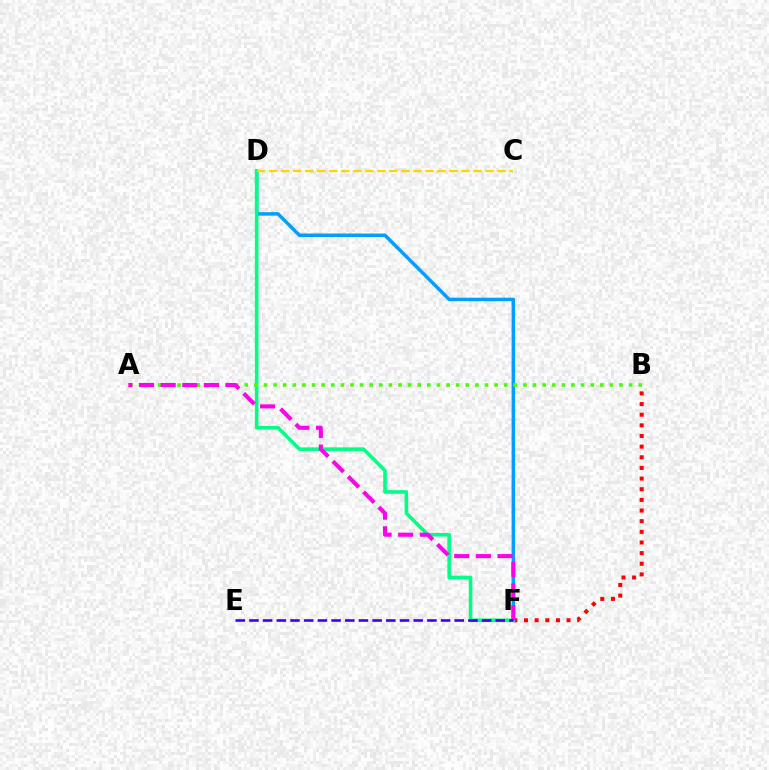{('B', 'F'): [{'color': '#ff0000', 'line_style': 'dotted', 'thickness': 2.89}], ('D', 'F'): [{'color': '#009eff', 'line_style': 'solid', 'thickness': 2.51}, {'color': '#00ff86', 'line_style': 'solid', 'thickness': 2.59}], ('A', 'B'): [{'color': '#4fff00', 'line_style': 'dotted', 'thickness': 2.61}], ('A', 'F'): [{'color': '#ff00ed', 'line_style': 'dashed', 'thickness': 2.94}], ('E', 'F'): [{'color': '#3700ff', 'line_style': 'dashed', 'thickness': 1.86}], ('C', 'D'): [{'color': '#ffd500', 'line_style': 'dashed', 'thickness': 1.63}]}